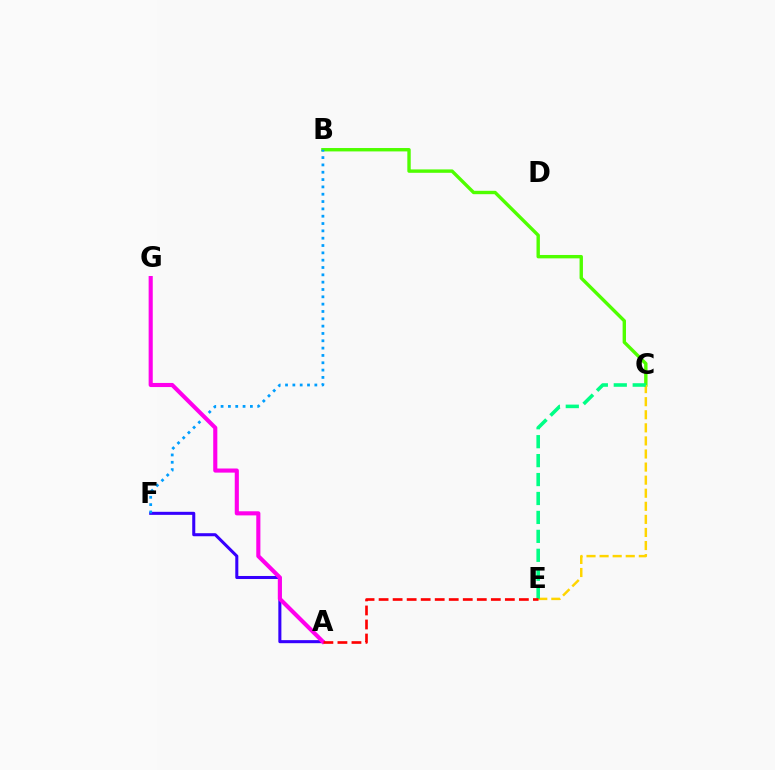{('B', 'C'): [{'color': '#4fff00', 'line_style': 'solid', 'thickness': 2.44}], ('C', 'E'): [{'color': '#ffd500', 'line_style': 'dashed', 'thickness': 1.78}, {'color': '#00ff86', 'line_style': 'dashed', 'thickness': 2.57}], ('A', 'F'): [{'color': '#3700ff', 'line_style': 'solid', 'thickness': 2.2}], ('B', 'F'): [{'color': '#009eff', 'line_style': 'dotted', 'thickness': 1.99}], ('A', 'G'): [{'color': '#ff00ed', 'line_style': 'solid', 'thickness': 2.96}], ('A', 'E'): [{'color': '#ff0000', 'line_style': 'dashed', 'thickness': 1.91}]}